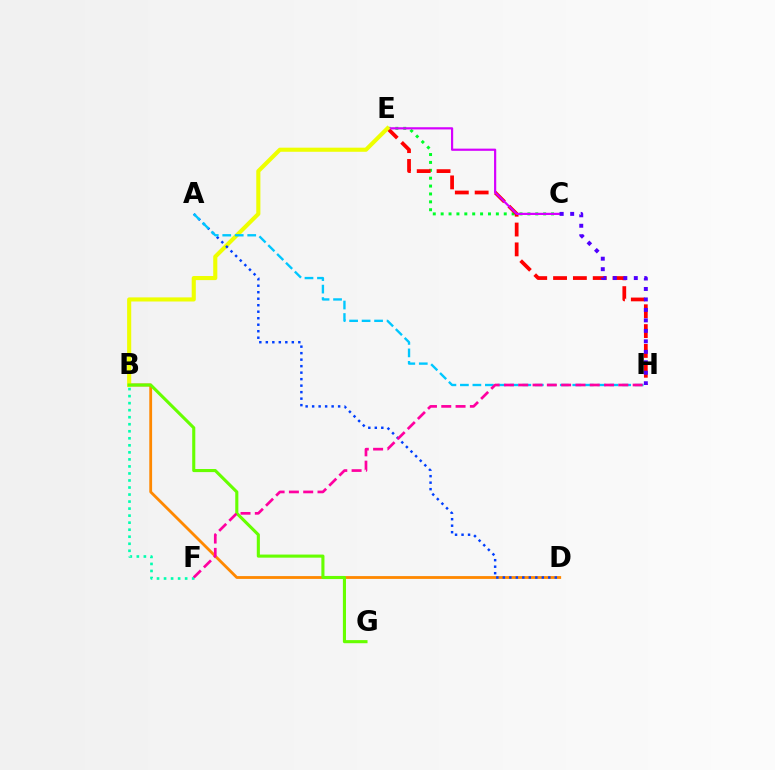{('C', 'E'): [{'color': '#00ff27', 'line_style': 'dotted', 'thickness': 2.14}, {'color': '#d600ff', 'line_style': 'solid', 'thickness': 1.58}], ('E', 'H'): [{'color': '#ff0000', 'line_style': 'dashed', 'thickness': 2.69}], ('B', 'D'): [{'color': '#ff8800', 'line_style': 'solid', 'thickness': 2.03}], ('C', 'H'): [{'color': '#4f00ff', 'line_style': 'dotted', 'thickness': 2.85}], ('B', 'E'): [{'color': '#eeff00', 'line_style': 'solid', 'thickness': 2.95}], ('A', 'D'): [{'color': '#003fff', 'line_style': 'dotted', 'thickness': 1.77}], ('A', 'H'): [{'color': '#00c7ff', 'line_style': 'dashed', 'thickness': 1.7}], ('B', 'F'): [{'color': '#00ffaf', 'line_style': 'dotted', 'thickness': 1.91}], ('B', 'G'): [{'color': '#66ff00', 'line_style': 'solid', 'thickness': 2.23}], ('F', 'H'): [{'color': '#ff00a0', 'line_style': 'dashed', 'thickness': 1.94}]}